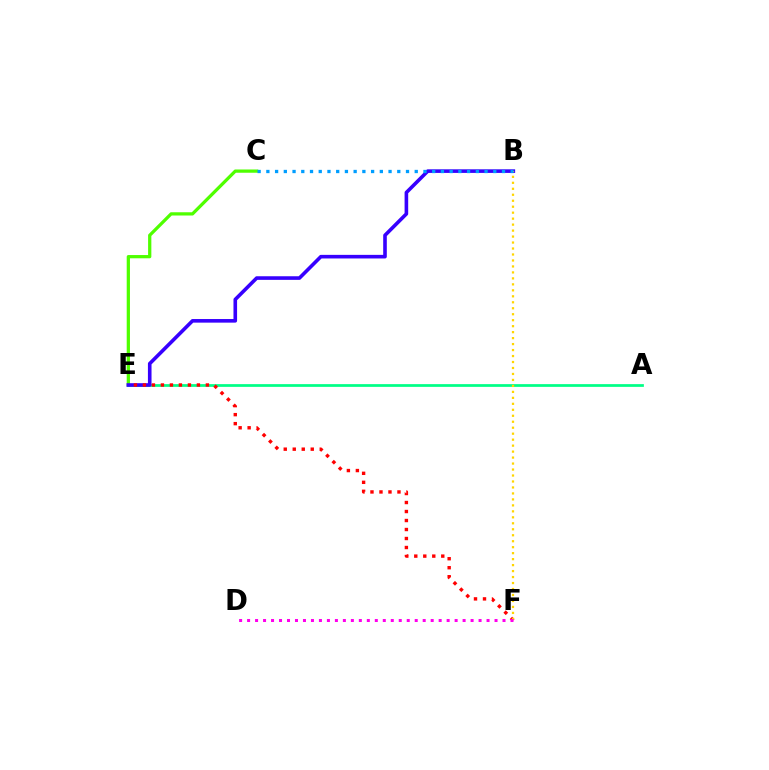{('C', 'E'): [{'color': '#4fff00', 'line_style': 'solid', 'thickness': 2.34}], ('A', 'E'): [{'color': '#00ff86', 'line_style': 'solid', 'thickness': 1.97}], ('B', 'E'): [{'color': '#3700ff', 'line_style': 'solid', 'thickness': 2.6}], ('E', 'F'): [{'color': '#ff0000', 'line_style': 'dotted', 'thickness': 2.44}], ('B', 'F'): [{'color': '#ffd500', 'line_style': 'dotted', 'thickness': 1.62}], ('D', 'F'): [{'color': '#ff00ed', 'line_style': 'dotted', 'thickness': 2.17}], ('B', 'C'): [{'color': '#009eff', 'line_style': 'dotted', 'thickness': 2.37}]}